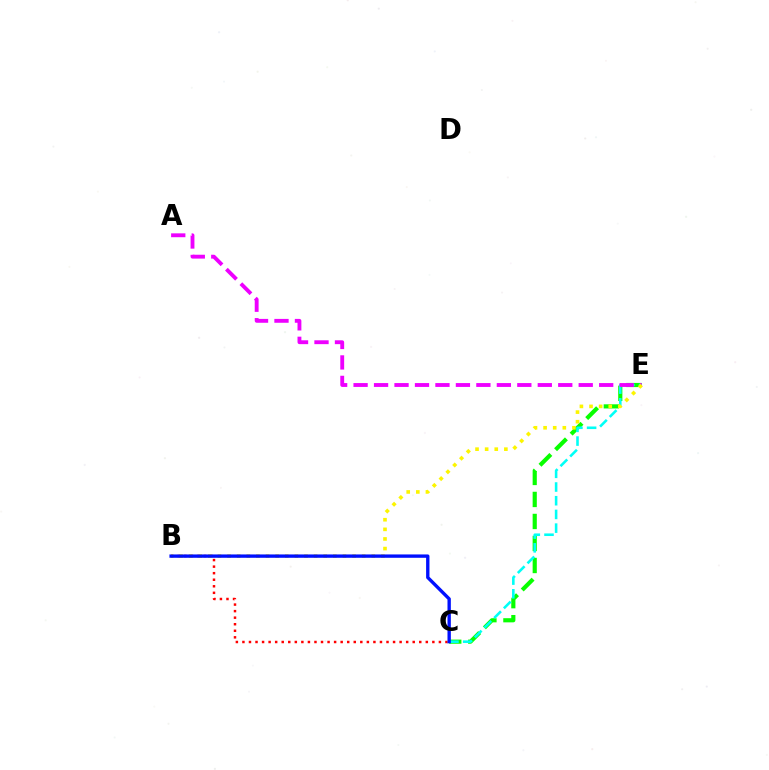{('C', 'E'): [{'color': '#08ff00', 'line_style': 'dashed', 'thickness': 2.99}, {'color': '#00fff6', 'line_style': 'dashed', 'thickness': 1.86}], ('A', 'E'): [{'color': '#ee00ff', 'line_style': 'dashed', 'thickness': 2.78}], ('B', 'C'): [{'color': '#ff0000', 'line_style': 'dotted', 'thickness': 1.78}, {'color': '#0010ff', 'line_style': 'solid', 'thickness': 2.42}], ('B', 'E'): [{'color': '#fcf500', 'line_style': 'dotted', 'thickness': 2.61}]}